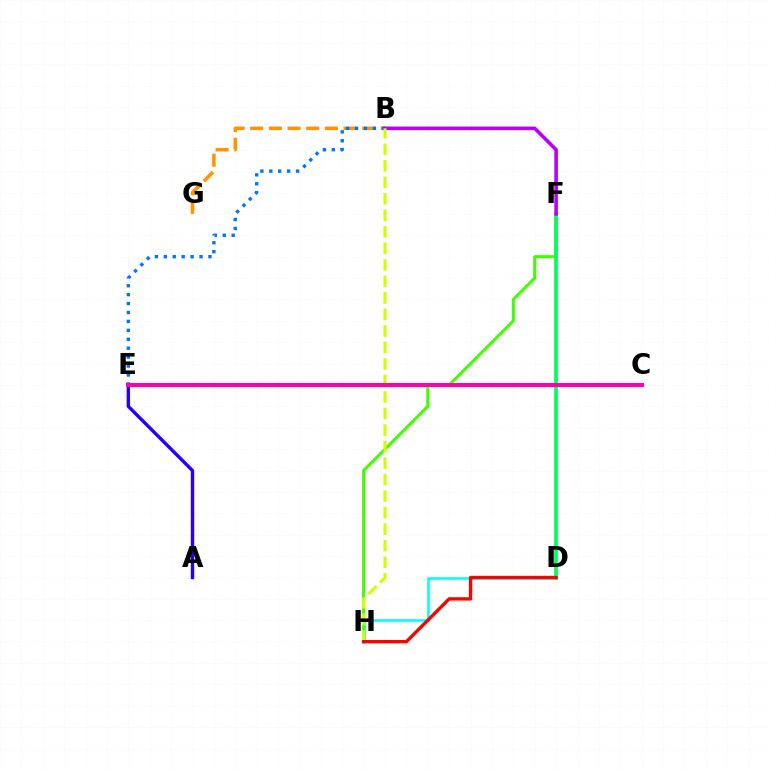{('A', 'E'): [{'color': '#2500ff', 'line_style': 'solid', 'thickness': 2.44}], ('B', 'G'): [{'color': '#ff9400', 'line_style': 'dashed', 'thickness': 2.54}], ('D', 'H'): [{'color': '#00fff6', 'line_style': 'solid', 'thickness': 1.85}, {'color': '#ff0000', 'line_style': 'solid', 'thickness': 2.41}], ('F', 'H'): [{'color': '#3dff00', 'line_style': 'solid', 'thickness': 2.18}], ('B', 'E'): [{'color': '#0074ff', 'line_style': 'dotted', 'thickness': 2.42}], ('D', 'F'): [{'color': '#00ff5c', 'line_style': 'solid', 'thickness': 2.7}], ('B', 'F'): [{'color': '#b900ff', 'line_style': 'solid', 'thickness': 2.59}], ('B', 'H'): [{'color': '#d1ff00', 'line_style': 'dashed', 'thickness': 2.24}], ('C', 'E'): [{'color': '#ff00ac', 'line_style': 'solid', 'thickness': 2.87}]}